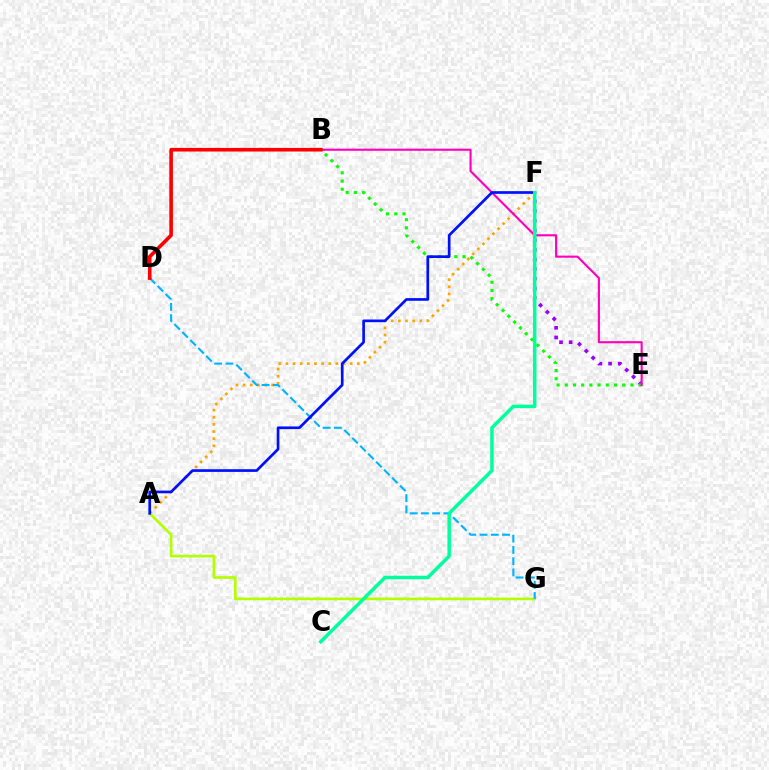{('E', 'F'): [{'color': '#9b00ff', 'line_style': 'dotted', 'thickness': 2.62}], ('B', 'E'): [{'color': '#08ff00', 'line_style': 'dotted', 'thickness': 2.23}, {'color': '#ff00bd', 'line_style': 'solid', 'thickness': 1.53}], ('A', 'F'): [{'color': '#ffa500', 'line_style': 'dotted', 'thickness': 1.94}, {'color': '#0010ff', 'line_style': 'solid', 'thickness': 1.93}], ('A', 'G'): [{'color': '#b3ff00', 'line_style': 'solid', 'thickness': 1.91}], ('D', 'G'): [{'color': '#00b5ff', 'line_style': 'dashed', 'thickness': 1.53}], ('B', 'D'): [{'color': '#ff0000', 'line_style': 'solid', 'thickness': 2.6}], ('C', 'F'): [{'color': '#00ff9d', 'line_style': 'solid', 'thickness': 2.51}]}